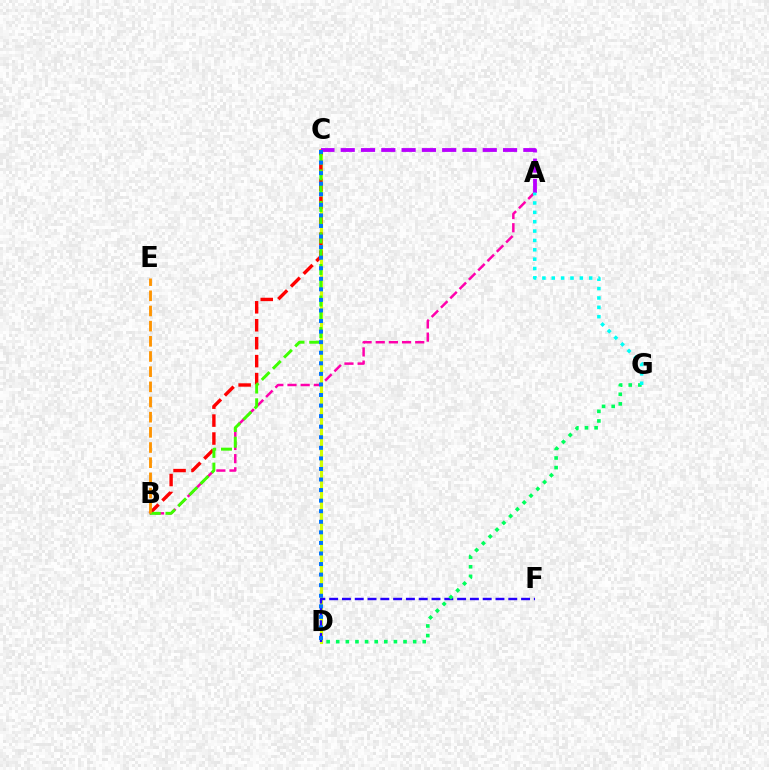{('C', 'D'): [{'color': '#d1ff00', 'line_style': 'solid', 'thickness': 2.27}, {'color': '#0074ff', 'line_style': 'dotted', 'thickness': 2.87}], ('A', 'B'): [{'color': '#ff00ac', 'line_style': 'dashed', 'thickness': 1.79}], ('B', 'C'): [{'color': '#ff0000', 'line_style': 'dashed', 'thickness': 2.44}, {'color': '#3dff00', 'line_style': 'dashed', 'thickness': 2.14}], ('A', 'C'): [{'color': '#b900ff', 'line_style': 'dashed', 'thickness': 2.76}], ('D', 'F'): [{'color': '#2500ff', 'line_style': 'dashed', 'thickness': 1.74}], ('D', 'G'): [{'color': '#00ff5c', 'line_style': 'dotted', 'thickness': 2.61}], ('B', 'E'): [{'color': '#ff9400', 'line_style': 'dashed', 'thickness': 2.06}], ('A', 'G'): [{'color': '#00fff6', 'line_style': 'dotted', 'thickness': 2.54}]}